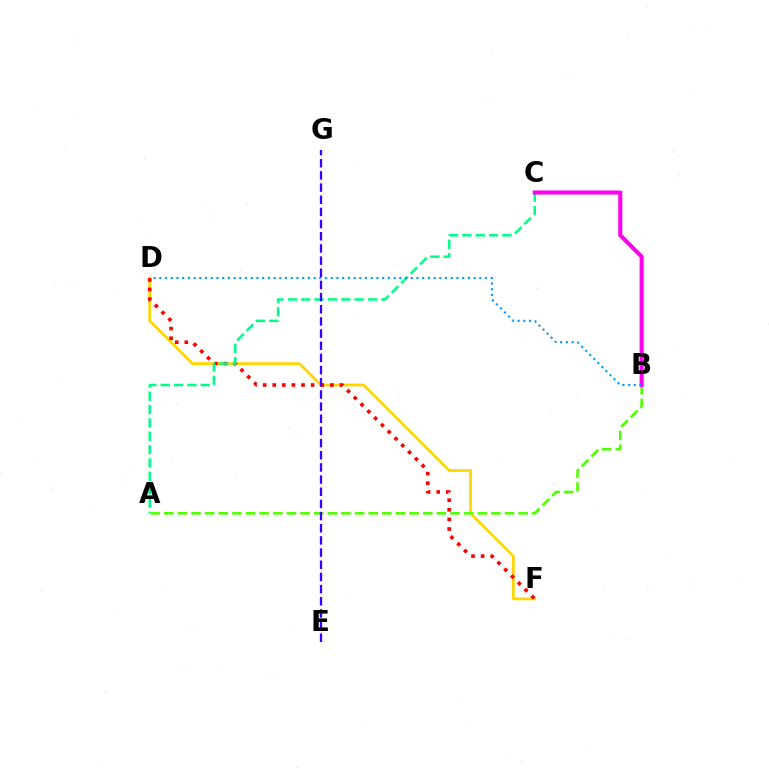{('D', 'F'): [{'color': '#ffd500', 'line_style': 'solid', 'thickness': 1.97}, {'color': '#ff0000', 'line_style': 'dotted', 'thickness': 2.61}], ('A', 'C'): [{'color': '#00ff86', 'line_style': 'dashed', 'thickness': 1.81}], ('A', 'B'): [{'color': '#4fff00', 'line_style': 'dashed', 'thickness': 1.85}], ('B', 'C'): [{'color': '#ff00ed', 'line_style': 'solid', 'thickness': 2.94}], ('B', 'D'): [{'color': '#009eff', 'line_style': 'dotted', 'thickness': 1.55}], ('E', 'G'): [{'color': '#3700ff', 'line_style': 'dashed', 'thickness': 1.65}]}